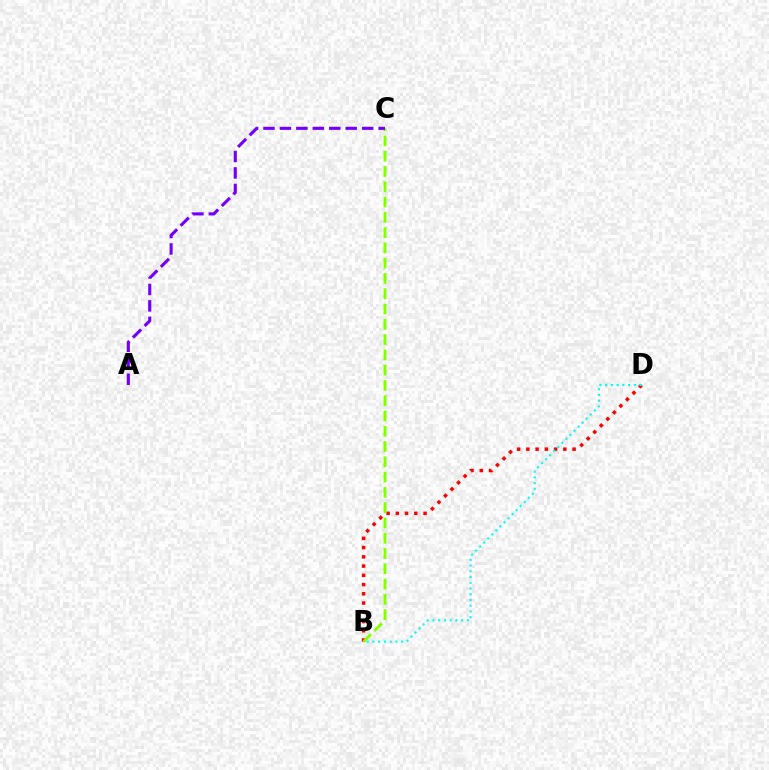{('B', 'D'): [{'color': '#ff0000', 'line_style': 'dotted', 'thickness': 2.51}, {'color': '#00fff6', 'line_style': 'dotted', 'thickness': 1.56}], ('B', 'C'): [{'color': '#84ff00', 'line_style': 'dashed', 'thickness': 2.08}], ('A', 'C'): [{'color': '#7200ff', 'line_style': 'dashed', 'thickness': 2.23}]}